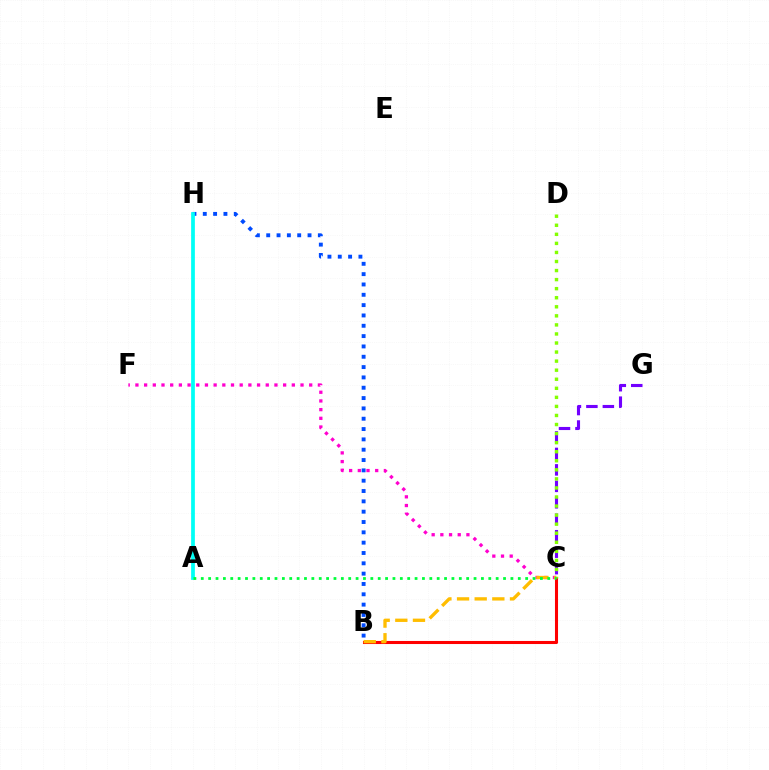{('B', 'H'): [{'color': '#004bff', 'line_style': 'dotted', 'thickness': 2.81}], ('A', 'H'): [{'color': '#00fff6', 'line_style': 'solid', 'thickness': 2.69}], ('B', 'C'): [{'color': '#ff0000', 'line_style': 'solid', 'thickness': 2.2}, {'color': '#ffbd00', 'line_style': 'dashed', 'thickness': 2.4}], ('C', 'G'): [{'color': '#7200ff', 'line_style': 'dashed', 'thickness': 2.24}], ('C', 'D'): [{'color': '#84ff00', 'line_style': 'dotted', 'thickness': 2.46}], ('C', 'F'): [{'color': '#ff00cf', 'line_style': 'dotted', 'thickness': 2.36}], ('A', 'C'): [{'color': '#00ff39', 'line_style': 'dotted', 'thickness': 2.0}]}